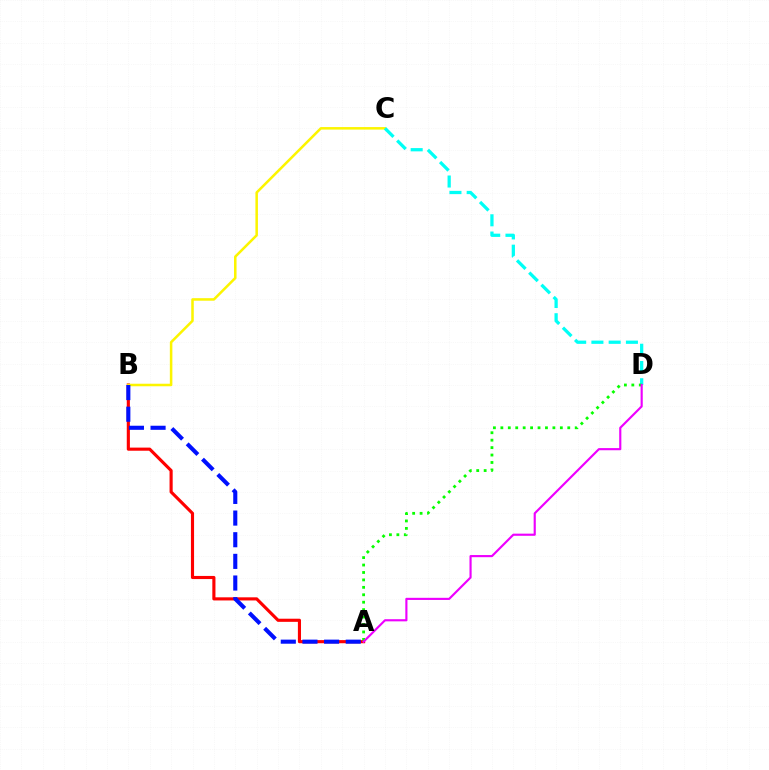{('A', 'B'): [{'color': '#ff0000', 'line_style': 'solid', 'thickness': 2.25}, {'color': '#0010ff', 'line_style': 'dashed', 'thickness': 2.94}], ('B', 'C'): [{'color': '#fcf500', 'line_style': 'solid', 'thickness': 1.82}], ('C', 'D'): [{'color': '#00fff6', 'line_style': 'dashed', 'thickness': 2.34}], ('A', 'D'): [{'color': '#08ff00', 'line_style': 'dotted', 'thickness': 2.02}, {'color': '#ee00ff', 'line_style': 'solid', 'thickness': 1.55}]}